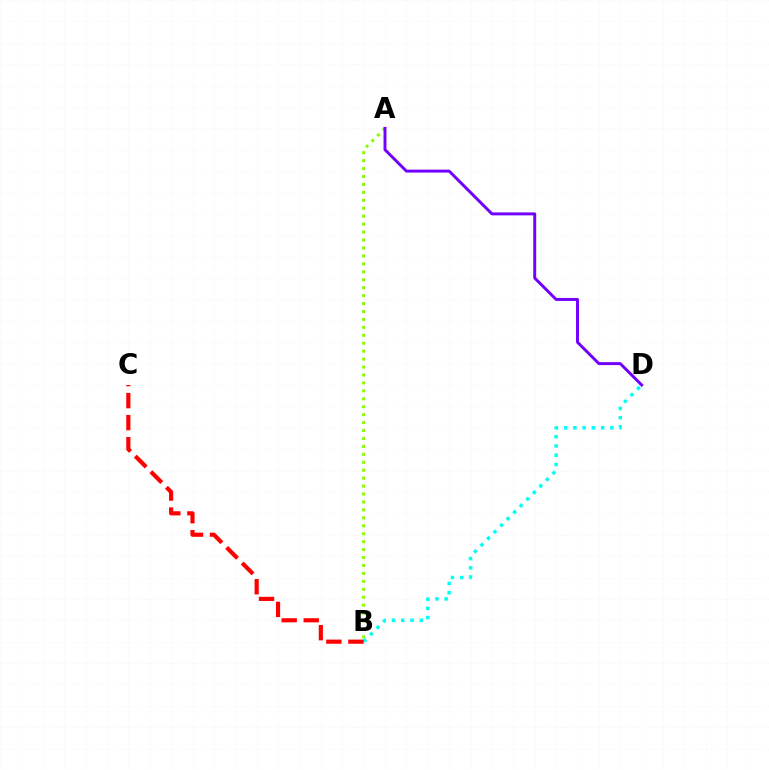{('A', 'B'): [{'color': '#84ff00', 'line_style': 'dotted', 'thickness': 2.16}], ('B', 'D'): [{'color': '#00fff6', 'line_style': 'dotted', 'thickness': 2.51}], ('B', 'C'): [{'color': '#ff0000', 'line_style': 'dashed', 'thickness': 2.99}], ('A', 'D'): [{'color': '#7200ff', 'line_style': 'solid', 'thickness': 2.13}]}